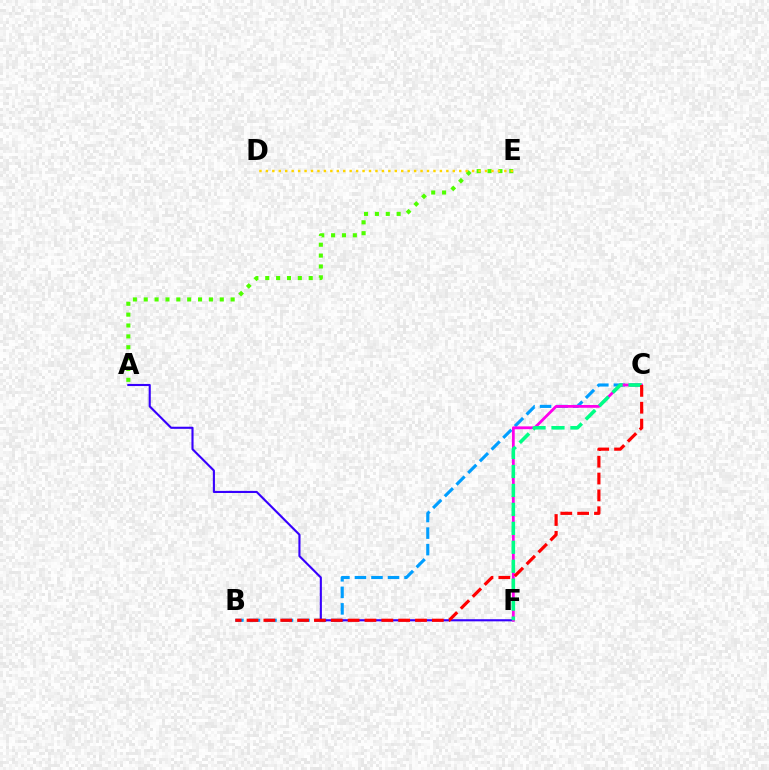{('A', 'E'): [{'color': '#4fff00', 'line_style': 'dotted', 'thickness': 2.95}], ('D', 'E'): [{'color': '#ffd500', 'line_style': 'dotted', 'thickness': 1.75}], ('B', 'C'): [{'color': '#009eff', 'line_style': 'dashed', 'thickness': 2.25}, {'color': '#ff0000', 'line_style': 'dashed', 'thickness': 2.29}], ('A', 'F'): [{'color': '#3700ff', 'line_style': 'solid', 'thickness': 1.52}], ('C', 'F'): [{'color': '#ff00ed', 'line_style': 'solid', 'thickness': 2.01}, {'color': '#00ff86', 'line_style': 'dashed', 'thickness': 2.57}]}